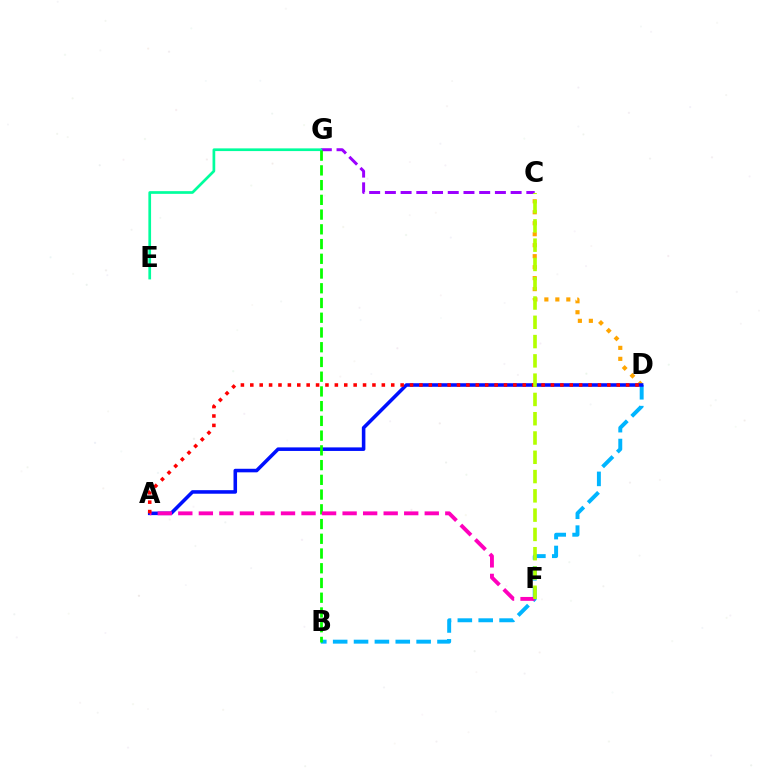{('C', 'G'): [{'color': '#9b00ff', 'line_style': 'dashed', 'thickness': 2.14}], ('C', 'D'): [{'color': '#ffa500', 'line_style': 'dotted', 'thickness': 2.98}], ('B', 'D'): [{'color': '#00b5ff', 'line_style': 'dashed', 'thickness': 2.83}], ('E', 'G'): [{'color': '#00ff9d', 'line_style': 'solid', 'thickness': 1.95}], ('A', 'D'): [{'color': '#0010ff', 'line_style': 'solid', 'thickness': 2.56}, {'color': '#ff0000', 'line_style': 'dotted', 'thickness': 2.55}], ('B', 'G'): [{'color': '#08ff00', 'line_style': 'dashed', 'thickness': 2.0}], ('A', 'F'): [{'color': '#ff00bd', 'line_style': 'dashed', 'thickness': 2.79}], ('C', 'F'): [{'color': '#b3ff00', 'line_style': 'dashed', 'thickness': 2.62}]}